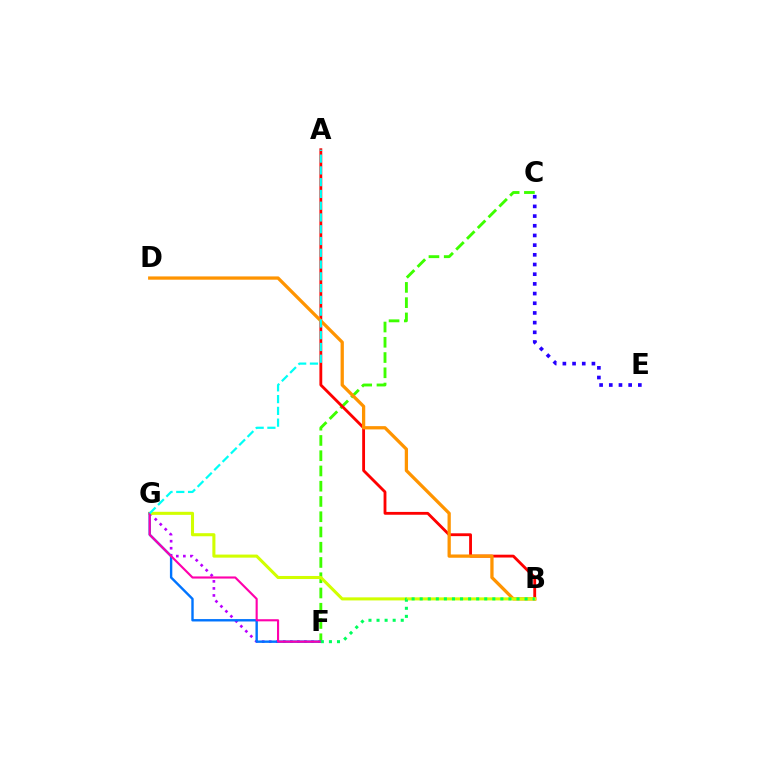{('F', 'G'): [{'color': '#b900ff', 'line_style': 'dotted', 'thickness': 1.91}, {'color': '#0074ff', 'line_style': 'solid', 'thickness': 1.72}, {'color': '#ff00ac', 'line_style': 'solid', 'thickness': 1.53}], ('C', 'F'): [{'color': '#3dff00', 'line_style': 'dashed', 'thickness': 2.07}], ('A', 'B'): [{'color': '#ff0000', 'line_style': 'solid', 'thickness': 2.04}], ('B', 'D'): [{'color': '#ff9400', 'line_style': 'solid', 'thickness': 2.36}], ('C', 'E'): [{'color': '#2500ff', 'line_style': 'dotted', 'thickness': 2.63}], ('B', 'G'): [{'color': '#d1ff00', 'line_style': 'solid', 'thickness': 2.21}], ('A', 'G'): [{'color': '#00fff6', 'line_style': 'dashed', 'thickness': 1.6}], ('B', 'F'): [{'color': '#00ff5c', 'line_style': 'dotted', 'thickness': 2.19}]}